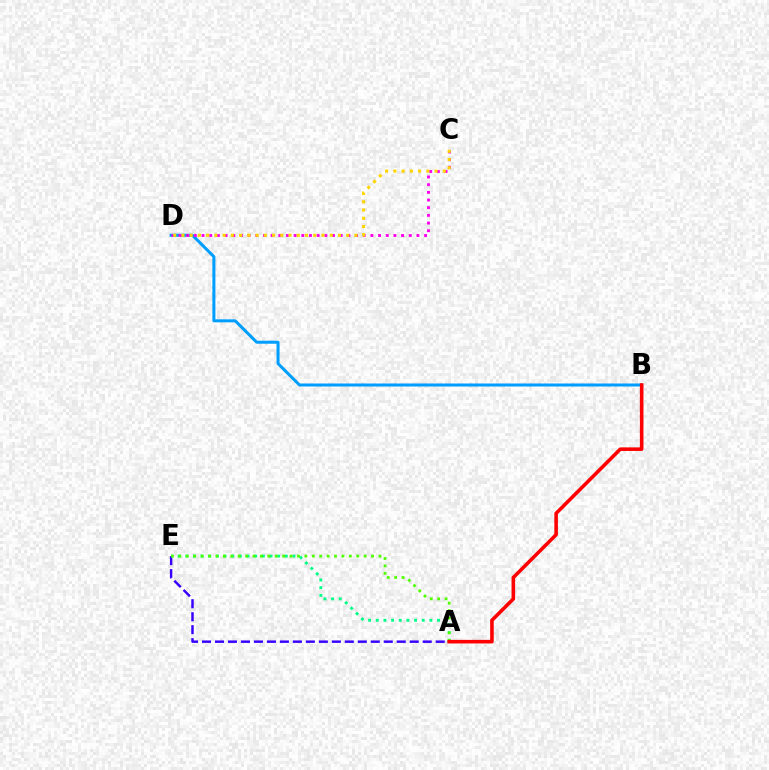{('A', 'E'): [{'color': '#3700ff', 'line_style': 'dashed', 'thickness': 1.76}, {'color': '#00ff86', 'line_style': 'dotted', 'thickness': 2.08}, {'color': '#4fff00', 'line_style': 'dotted', 'thickness': 2.01}], ('B', 'D'): [{'color': '#009eff', 'line_style': 'solid', 'thickness': 2.17}], ('C', 'D'): [{'color': '#ff00ed', 'line_style': 'dotted', 'thickness': 2.09}, {'color': '#ffd500', 'line_style': 'dotted', 'thickness': 2.24}], ('A', 'B'): [{'color': '#ff0000', 'line_style': 'solid', 'thickness': 2.58}]}